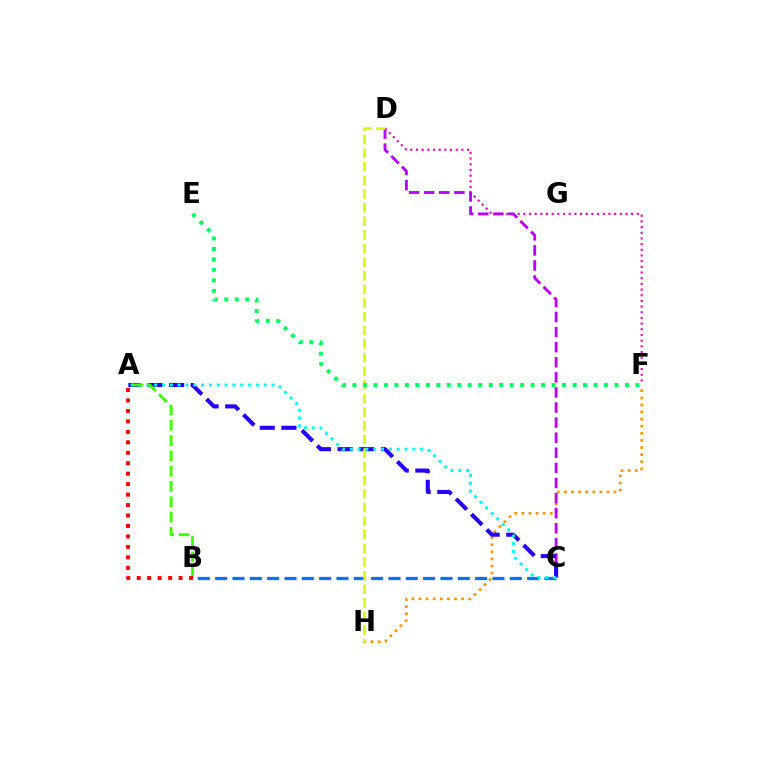{('D', 'F'): [{'color': '#ff00ac', 'line_style': 'dotted', 'thickness': 1.54}], ('F', 'H'): [{'color': '#ff9400', 'line_style': 'dotted', 'thickness': 1.93}], ('C', 'D'): [{'color': '#b900ff', 'line_style': 'dashed', 'thickness': 2.05}], ('A', 'C'): [{'color': '#2500ff', 'line_style': 'dashed', 'thickness': 2.94}, {'color': '#00fff6', 'line_style': 'dotted', 'thickness': 2.13}], ('B', 'C'): [{'color': '#0074ff', 'line_style': 'dashed', 'thickness': 2.35}], ('D', 'H'): [{'color': '#d1ff00', 'line_style': 'dashed', 'thickness': 1.85}], ('E', 'F'): [{'color': '#00ff5c', 'line_style': 'dotted', 'thickness': 2.85}], ('A', 'B'): [{'color': '#3dff00', 'line_style': 'dashed', 'thickness': 2.08}, {'color': '#ff0000', 'line_style': 'dotted', 'thickness': 2.84}]}